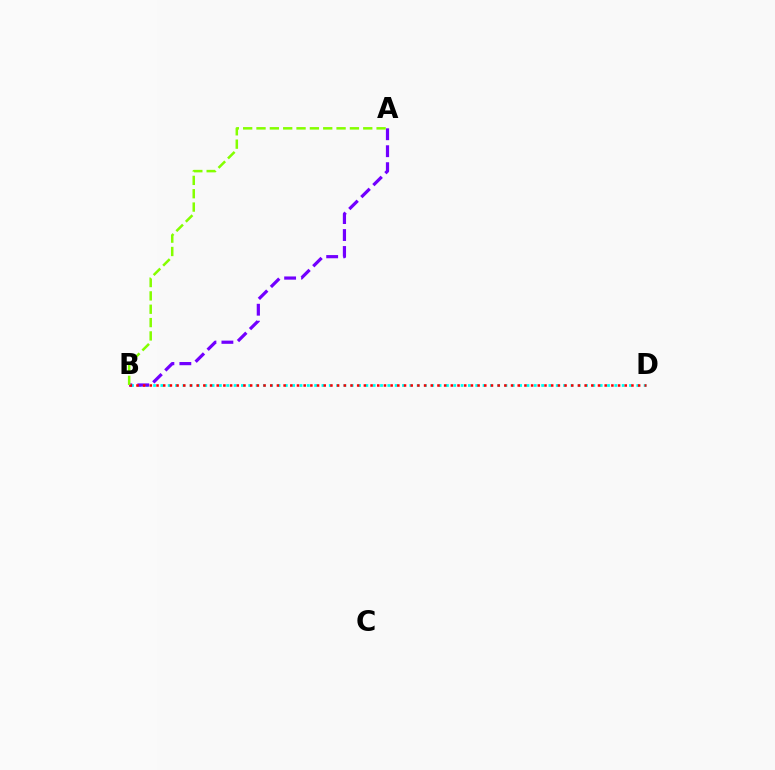{('B', 'D'): [{'color': '#00fff6', 'line_style': 'dotted', 'thickness': 1.99}, {'color': '#ff0000', 'line_style': 'dotted', 'thickness': 1.82}], ('A', 'B'): [{'color': '#7200ff', 'line_style': 'dashed', 'thickness': 2.3}, {'color': '#84ff00', 'line_style': 'dashed', 'thickness': 1.81}]}